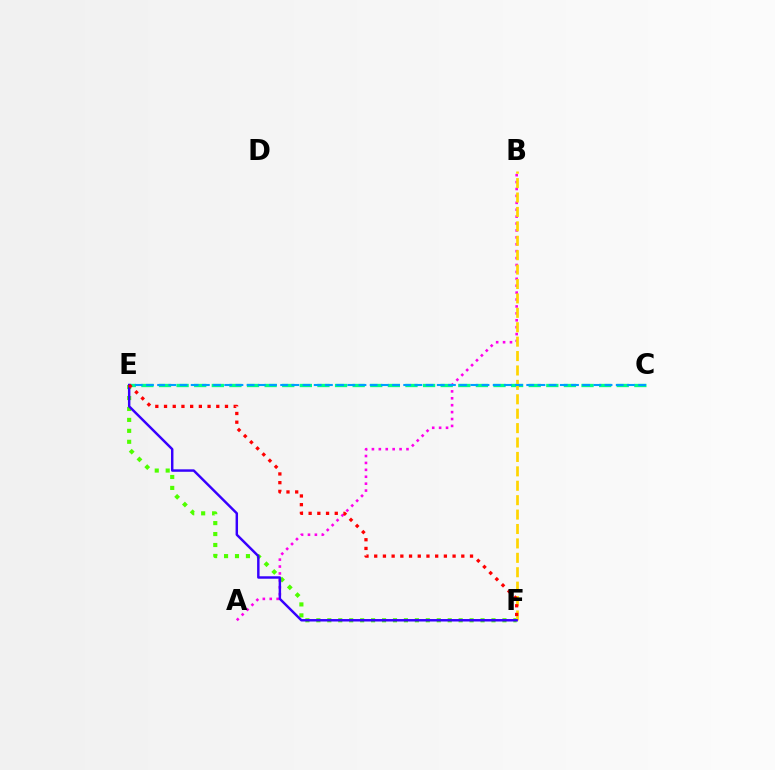{('C', 'E'): [{'color': '#00ff86', 'line_style': 'dashed', 'thickness': 2.39}, {'color': '#009eff', 'line_style': 'dashed', 'thickness': 1.52}], ('E', 'F'): [{'color': '#4fff00', 'line_style': 'dotted', 'thickness': 2.97}, {'color': '#3700ff', 'line_style': 'solid', 'thickness': 1.77}, {'color': '#ff0000', 'line_style': 'dotted', 'thickness': 2.37}], ('A', 'B'): [{'color': '#ff00ed', 'line_style': 'dotted', 'thickness': 1.88}], ('B', 'F'): [{'color': '#ffd500', 'line_style': 'dashed', 'thickness': 1.96}]}